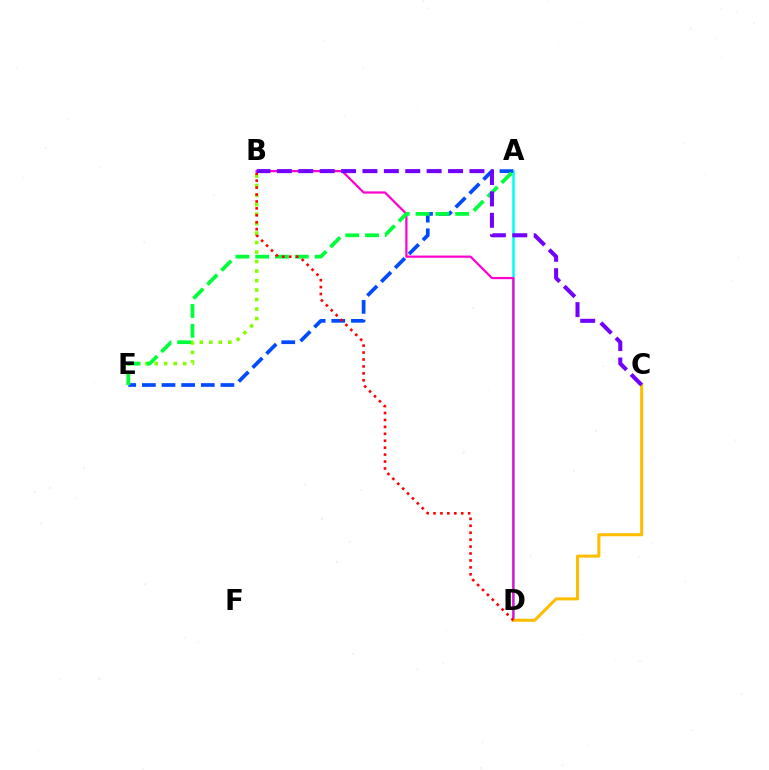{('A', 'D'): [{'color': '#00fff6', 'line_style': 'solid', 'thickness': 1.83}], ('A', 'E'): [{'color': '#004bff', 'line_style': 'dashed', 'thickness': 2.67}, {'color': '#00ff39', 'line_style': 'dashed', 'thickness': 2.69}], ('B', 'D'): [{'color': '#ff00cf', 'line_style': 'solid', 'thickness': 1.6}, {'color': '#ff0000', 'line_style': 'dotted', 'thickness': 1.88}], ('C', 'D'): [{'color': '#ffbd00', 'line_style': 'solid', 'thickness': 2.19}], ('B', 'E'): [{'color': '#84ff00', 'line_style': 'dotted', 'thickness': 2.58}], ('B', 'C'): [{'color': '#7200ff', 'line_style': 'dashed', 'thickness': 2.91}]}